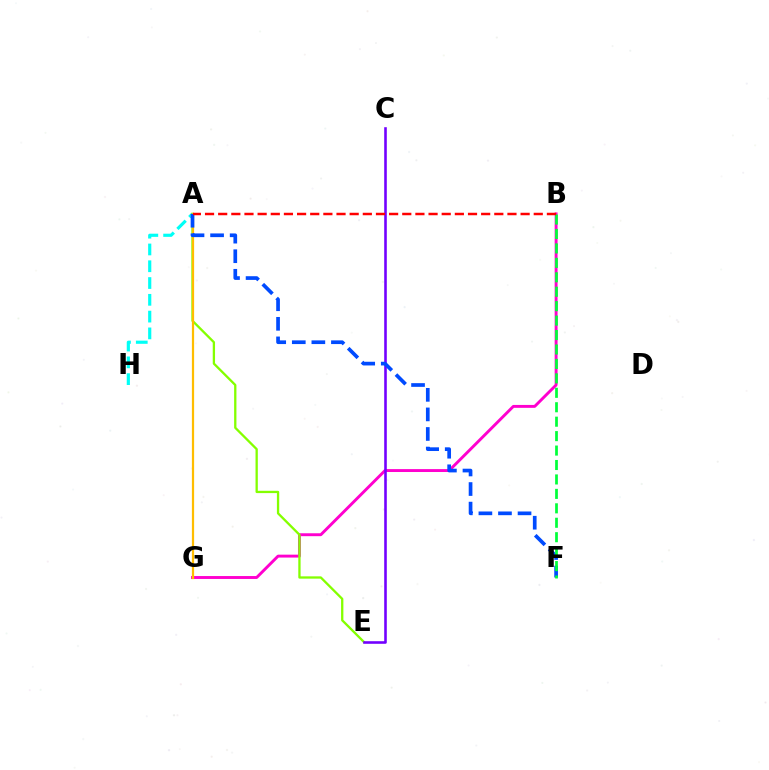{('A', 'H'): [{'color': '#00fff6', 'line_style': 'dashed', 'thickness': 2.28}], ('B', 'G'): [{'color': '#ff00cf', 'line_style': 'solid', 'thickness': 2.1}], ('A', 'E'): [{'color': '#84ff00', 'line_style': 'solid', 'thickness': 1.66}], ('A', 'G'): [{'color': '#ffbd00', 'line_style': 'solid', 'thickness': 1.6}], ('C', 'E'): [{'color': '#7200ff', 'line_style': 'solid', 'thickness': 1.87}], ('A', 'F'): [{'color': '#004bff', 'line_style': 'dashed', 'thickness': 2.66}], ('B', 'F'): [{'color': '#00ff39', 'line_style': 'dashed', 'thickness': 1.96}], ('A', 'B'): [{'color': '#ff0000', 'line_style': 'dashed', 'thickness': 1.79}]}